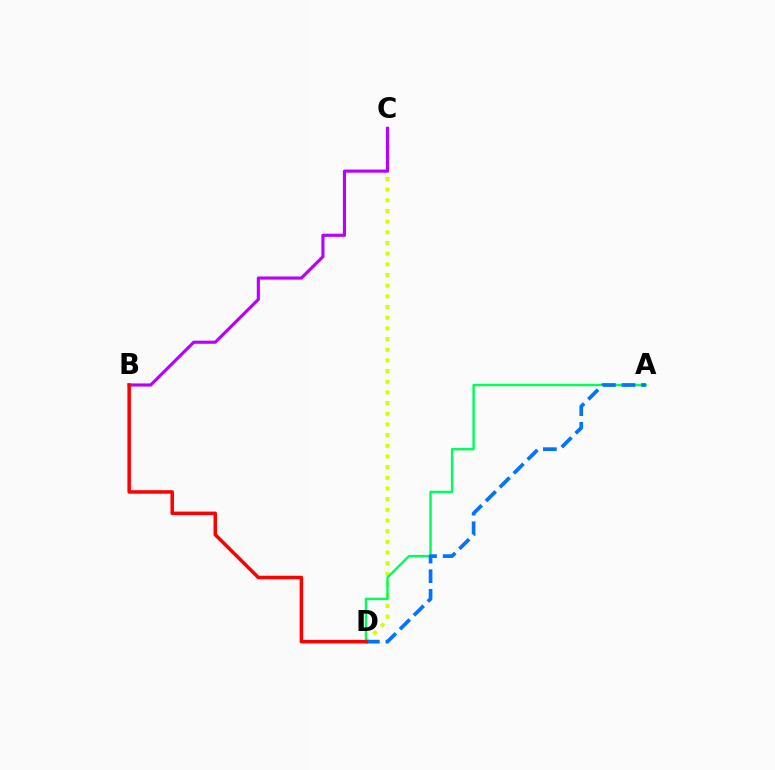{('C', 'D'): [{'color': '#d1ff00', 'line_style': 'dotted', 'thickness': 2.9}], ('B', 'C'): [{'color': '#b900ff', 'line_style': 'solid', 'thickness': 2.26}], ('A', 'D'): [{'color': '#00ff5c', 'line_style': 'solid', 'thickness': 1.75}, {'color': '#0074ff', 'line_style': 'dashed', 'thickness': 2.66}], ('B', 'D'): [{'color': '#ff0000', 'line_style': 'solid', 'thickness': 2.53}]}